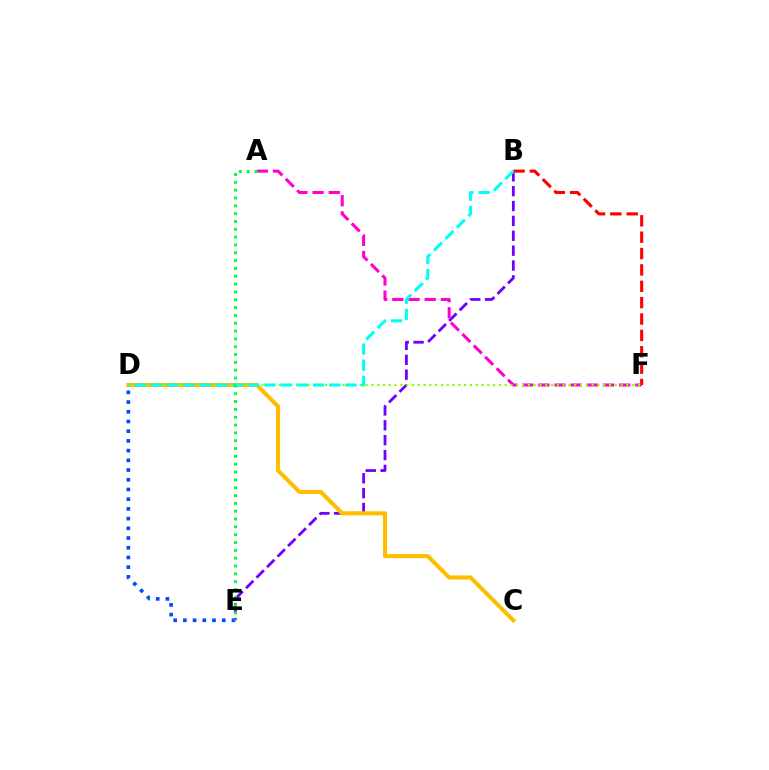{('B', 'E'): [{'color': '#7200ff', 'line_style': 'dashed', 'thickness': 2.02}], ('B', 'F'): [{'color': '#ff0000', 'line_style': 'dashed', 'thickness': 2.22}], ('D', 'E'): [{'color': '#004bff', 'line_style': 'dotted', 'thickness': 2.64}], ('C', 'D'): [{'color': '#ffbd00', 'line_style': 'solid', 'thickness': 2.95}], ('A', 'F'): [{'color': '#ff00cf', 'line_style': 'dashed', 'thickness': 2.2}], ('D', 'F'): [{'color': '#84ff00', 'line_style': 'dotted', 'thickness': 1.57}], ('B', 'D'): [{'color': '#00fff6', 'line_style': 'dashed', 'thickness': 2.2}], ('A', 'E'): [{'color': '#00ff39', 'line_style': 'dotted', 'thickness': 2.13}]}